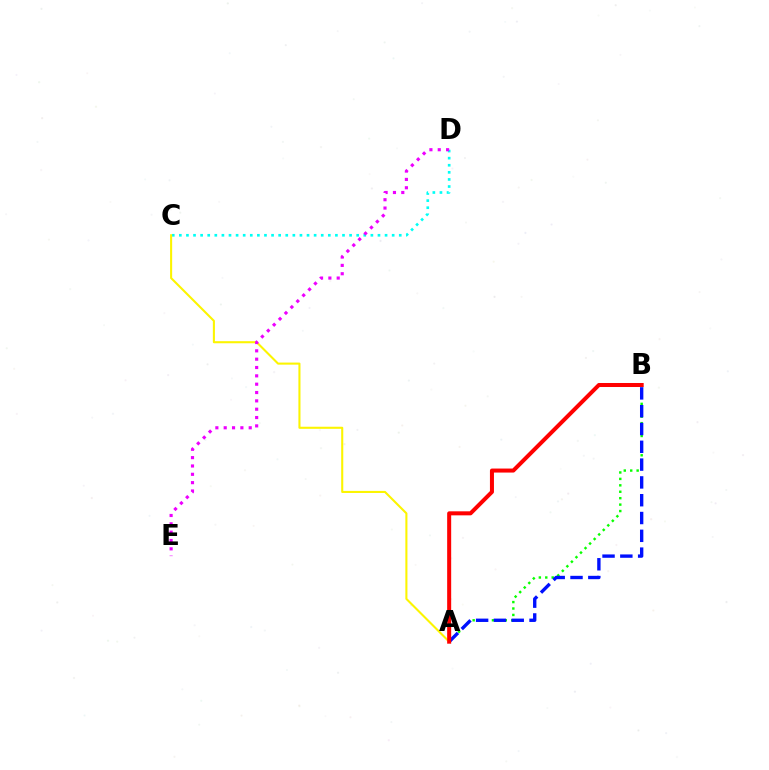{('C', 'D'): [{'color': '#00fff6', 'line_style': 'dotted', 'thickness': 1.93}], ('A', 'B'): [{'color': '#08ff00', 'line_style': 'dotted', 'thickness': 1.75}, {'color': '#0010ff', 'line_style': 'dashed', 'thickness': 2.42}, {'color': '#ff0000', 'line_style': 'solid', 'thickness': 2.89}], ('A', 'C'): [{'color': '#fcf500', 'line_style': 'solid', 'thickness': 1.5}], ('D', 'E'): [{'color': '#ee00ff', 'line_style': 'dotted', 'thickness': 2.27}]}